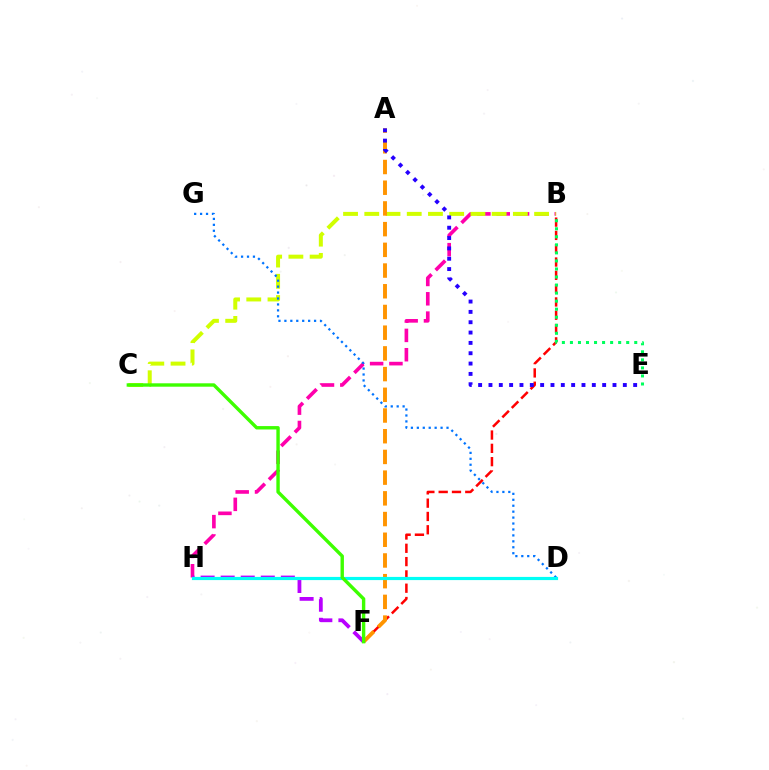{('B', 'H'): [{'color': '#ff00ac', 'line_style': 'dashed', 'thickness': 2.63}], ('B', 'C'): [{'color': '#d1ff00', 'line_style': 'dashed', 'thickness': 2.88}], ('D', 'G'): [{'color': '#0074ff', 'line_style': 'dotted', 'thickness': 1.61}], ('B', 'F'): [{'color': '#ff0000', 'line_style': 'dashed', 'thickness': 1.81}], ('A', 'F'): [{'color': '#ff9400', 'line_style': 'dashed', 'thickness': 2.81}], ('A', 'E'): [{'color': '#2500ff', 'line_style': 'dotted', 'thickness': 2.81}], ('F', 'H'): [{'color': '#b900ff', 'line_style': 'dashed', 'thickness': 2.73}], ('D', 'H'): [{'color': '#00fff6', 'line_style': 'solid', 'thickness': 2.29}], ('C', 'F'): [{'color': '#3dff00', 'line_style': 'solid', 'thickness': 2.44}], ('B', 'E'): [{'color': '#00ff5c', 'line_style': 'dotted', 'thickness': 2.18}]}